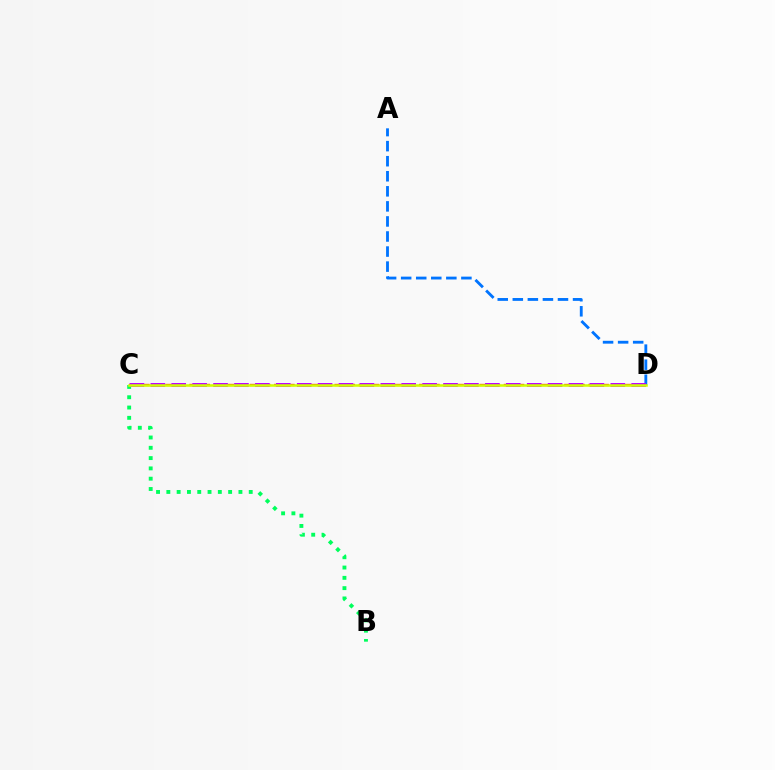{('A', 'D'): [{'color': '#0074ff', 'line_style': 'dashed', 'thickness': 2.05}], ('C', 'D'): [{'color': '#ff0000', 'line_style': 'dashed', 'thickness': 1.64}, {'color': '#b900ff', 'line_style': 'dashed', 'thickness': 2.84}, {'color': '#d1ff00', 'line_style': 'solid', 'thickness': 1.83}], ('B', 'C'): [{'color': '#00ff5c', 'line_style': 'dotted', 'thickness': 2.8}]}